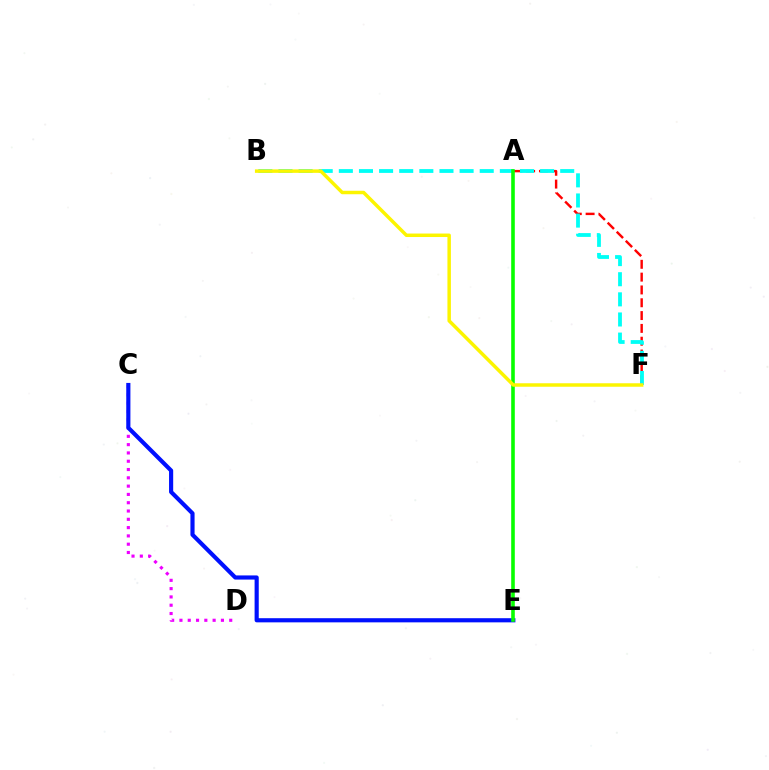{('C', 'D'): [{'color': '#ee00ff', 'line_style': 'dotted', 'thickness': 2.25}], ('A', 'F'): [{'color': '#ff0000', 'line_style': 'dashed', 'thickness': 1.74}], ('C', 'E'): [{'color': '#0010ff', 'line_style': 'solid', 'thickness': 2.99}], ('B', 'F'): [{'color': '#00fff6', 'line_style': 'dashed', 'thickness': 2.73}, {'color': '#fcf500', 'line_style': 'solid', 'thickness': 2.5}], ('A', 'E'): [{'color': '#08ff00', 'line_style': 'solid', 'thickness': 2.59}]}